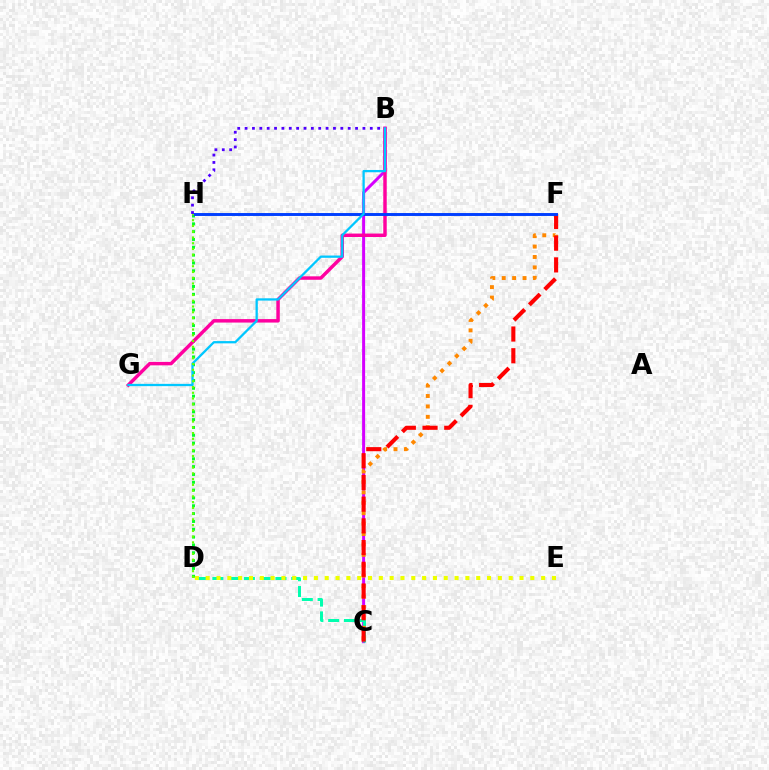{('B', 'C'): [{'color': '#d600ff', 'line_style': 'solid', 'thickness': 2.16}], ('C', 'D'): [{'color': '#00ffaf', 'line_style': 'dashed', 'thickness': 2.14}], ('D', 'H'): [{'color': '#00ff27', 'line_style': 'dotted', 'thickness': 2.13}, {'color': '#66ff00', 'line_style': 'dotted', 'thickness': 1.56}], ('B', 'G'): [{'color': '#ff00a0', 'line_style': 'solid', 'thickness': 2.49}, {'color': '#00c7ff', 'line_style': 'solid', 'thickness': 1.64}], ('C', 'F'): [{'color': '#ff8800', 'line_style': 'dotted', 'thickness': 2.83}, {'color': '#ff0000', 'line_style': 'dashed', 'thickness': 2.95}], ('D', 'E'): [{'color': '#eeff00', 'line_style': 'dotted', 'thickness': 2.94}], ('F', 'H'): [{'color': '#003fff', 'line_style': 'solid', 'thickness': 2.1}], ('B', 'H'): [{'color': '#4f00ff', 'line_style': 'dotted', 'thickness': 2.0}]}